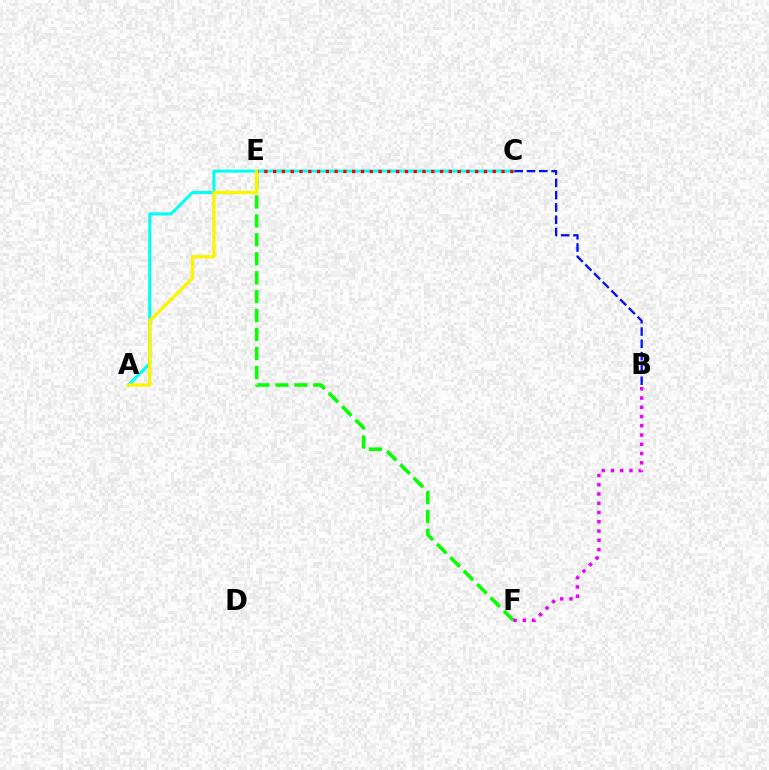{('A', 'C'): [{'color': '#00fff6', 'line_style': 'solid', 'thickness': 2.19}], ('C', 'E'): [{'color': '#ff0000', 'line_style': 'dotted', 'thickness': 2.39}], ('E', 'F'): [{'color': '#08ff00', 'line_style': 'dashed', 'thickness': 2.57}], ('B', 'C'): [{'color': '#0010ff', 'line_style': 'dashed', 'thickness': 1.67}], ('B', 'F'): [{'color': '#ee00ff', 'line_style': 'dotted', 'thickness': 2.51}], ('A', 'E'): [{'color': '#fcf500', 'line_style': 'solid', 'thickness': 2.39}]}